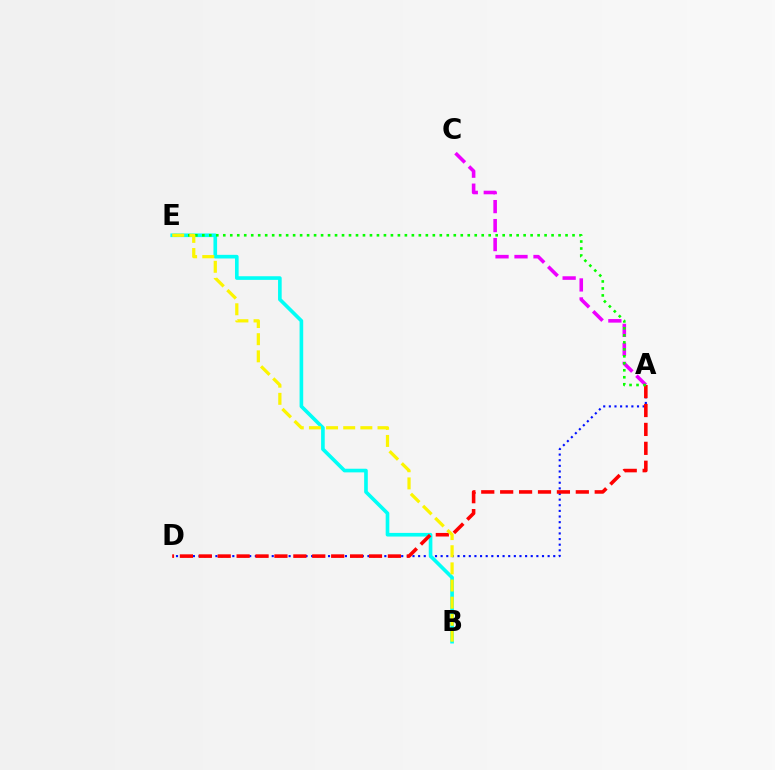{('A', 'C'): [{'color': '#ee00ff', 'line_style': 'dashed', 'thickness': 2.58}], ('A', 'D'): [{'color': '#0010ff', 'line_style': 'dotted', 'thickness': 1.53}, {'color': '#ff0000', 'line_style': 'dashed', 'thickness': 2.57}], ('B', 'E'): [{'color': '#00fff6', 'line_style': 'solid', 'thickness': 2.62}, {'color': '#fcf500', 'line_style': 'dashed', 'thickness': 2.33}], ('A', 'E'): [{'color': '#08ff00', 'line_style': 'dotted', 'thickness': 1.9}]}